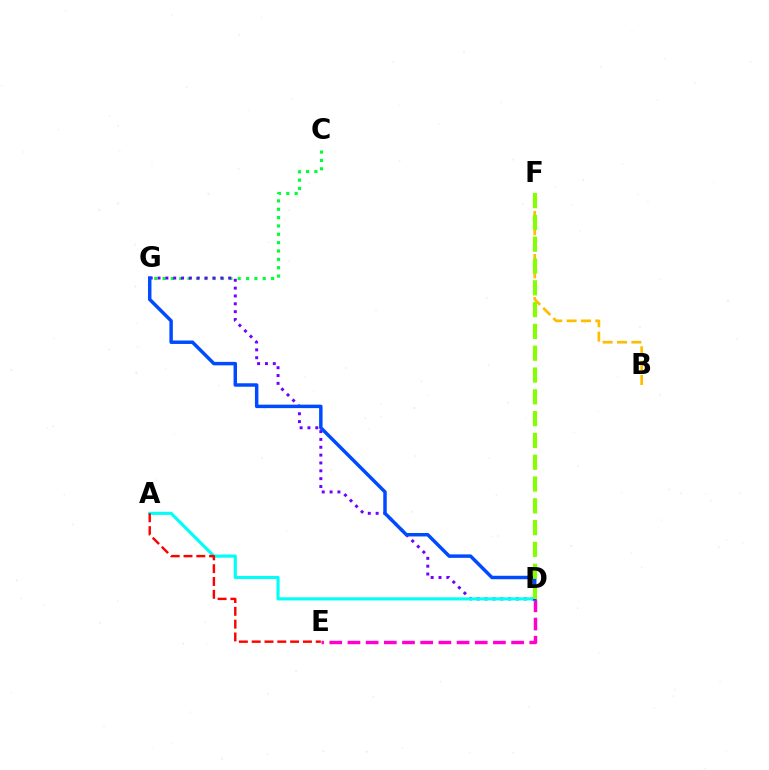{('C', 'G'): [{'color': '#00ff39', 'line_style': 'dotted', 'thickness': 2.27}], ('D', 'E'): [{'color': '#ff00cf', 'line_style': 'dashed', 'thickness': 2.47}], ('B', 'F'): [{'color': '#ffbd00', 'line_style': 'dashed', 'thickness': 1.95}], ('D', 'G'): [{'color': '#7200ff', 'line_style': 'dotted', 'thickness': 2.13}, {'color': '#004bff', 'line_style': 'solid', 'thickness': 2.5}], ('A', 'D'): [{'color': '#00fff6', 'line_style': 'solid', 'thickness': 2.24}], ('A', 'E'): [{'color': '#ff0000', 'line_style': 'dashed', 'thickness': 1.74}], ('D', 'F'): [{'color': '#84ff00', 'line_style': 'dashed', 'thickness': 2.96}]}